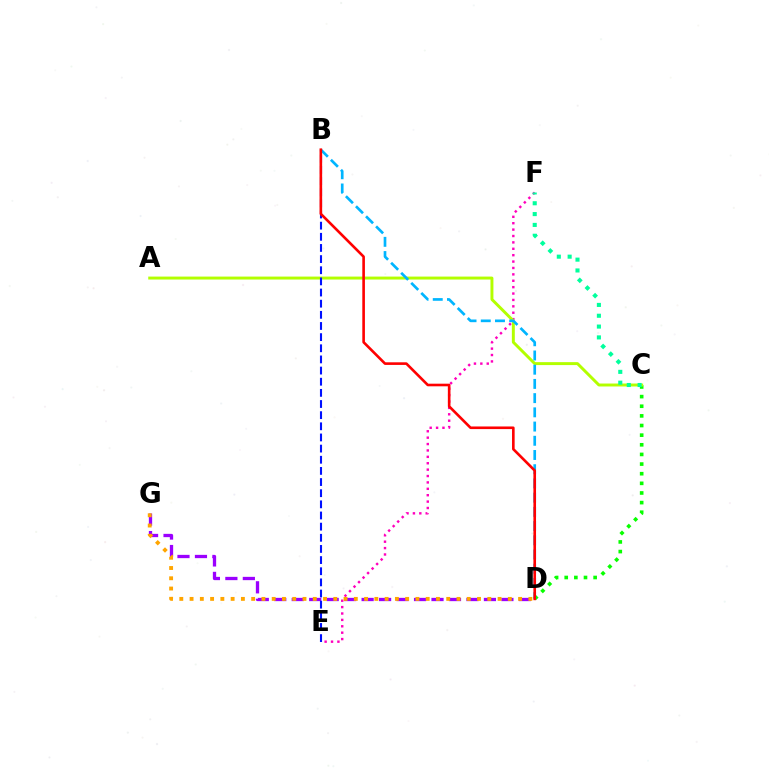{('C', 'D'): [{'color': '#08ff00', 'line_style': 'dotted', 'thickness': 2.62}], ('E', 'F'): [{'color': '#ff00bd', 'line_style': 'dotted', 'thickness': 1.74}], ('A', 'C'): [{'color': '#b3ff00', 'line_style': 'solid', 'thickness': 2.12}], ('B', 'D'): [{'color': '#00b5ff', 'line_style': 'dashed', 'thickness': 1.93}, {'color': '#ff0000', 'line_style': 'solid', 'thickness': 1.89}], ('D', 'G'): [{'color': '#9b00ff', 'line_style': 'dashed', 'thickness': 2.37}, {'color': '#ffa500', 'line_style': 'dotted', 'thickness': 2.79}], ('B', 'E'): [{'color': '#0010ff', 'line_style': 'dashed', 'thickness': 1.51}], ('C', 'F'): [{'color': '#00ff9d', 'line_style': 'dotted', 'thickness': 2.94}]}